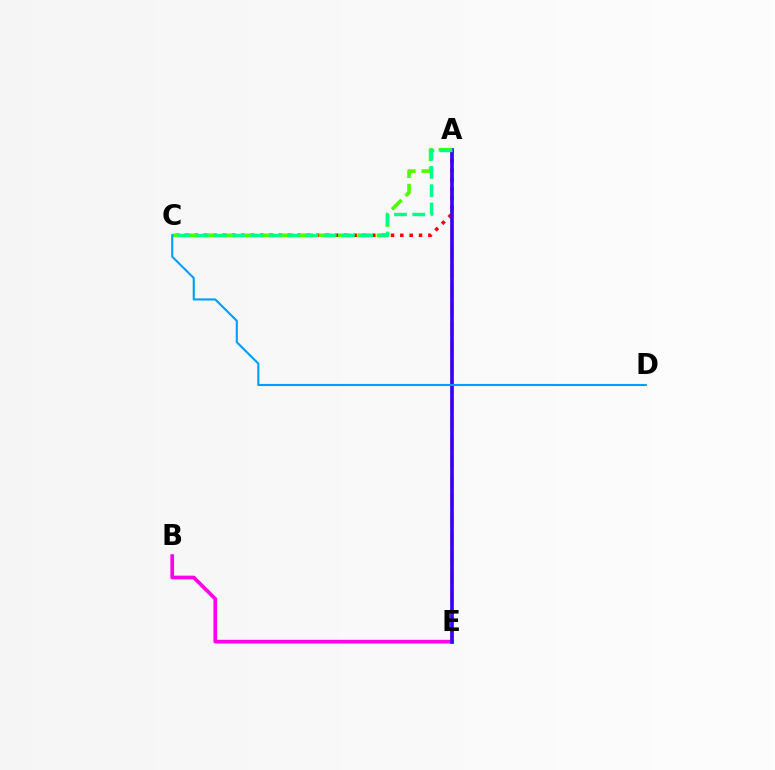{('B', 'E'): [{'color': '#ff00ed', 'line_style': 'solid', 'thickness': 2.67}], ('A', 'E'): [{'color': '#ffd500', 'line_style': 'dashed', 'thickness': 2.6}, {'color': '#3700ff', 'line_style': 'solid', 'thickness': 2.63}], ('A', 'C'): [{'color': '#ff0000', 'line_style': 'dotted', 'thickness': 2.54}, {'color': '#4fff00', 'line_style': 'dashed', 'thickness': 2.62}, {'color': '#00ff86', 'line_style': 'dashed', 'thickness': 2.48}], ('C', 'D'): [{'color': '#009eff', 'line_style': 'solid', 'thickness': 1.52}]}